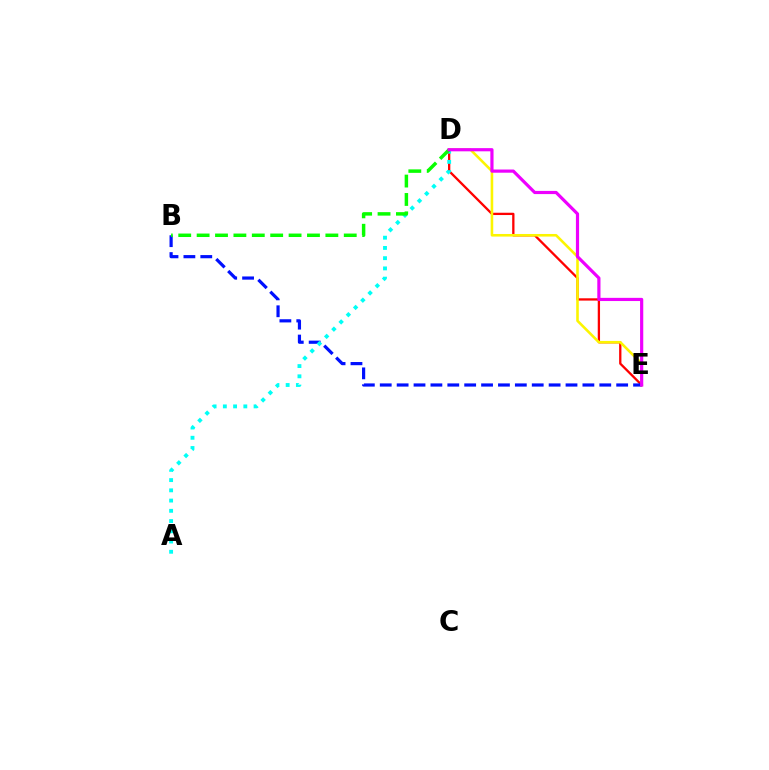{('D', 'E'): [{'color': '#ff0000', 'line_style': 'solid', 'thickness': 1.66}, {'color': '#fcf500', 'line_style': 'solid', 'thickness': 1.87}, {'color': '#ee00ff', 'line_style': 'solid', 'thickness': 2.29}], ('B', 'E'): [{'color': '#0010ff', 'line_style': 'dashed', 'thickness': 2.29}], ('A', 'D'): [{'color': '#00fff6', 'line_style': 'dotted', 'thickness': 2.78}], ('B', 'D'): [{'color': '#08ff00', 'line_style': 'dashed', 'thickness': 2.5}]}